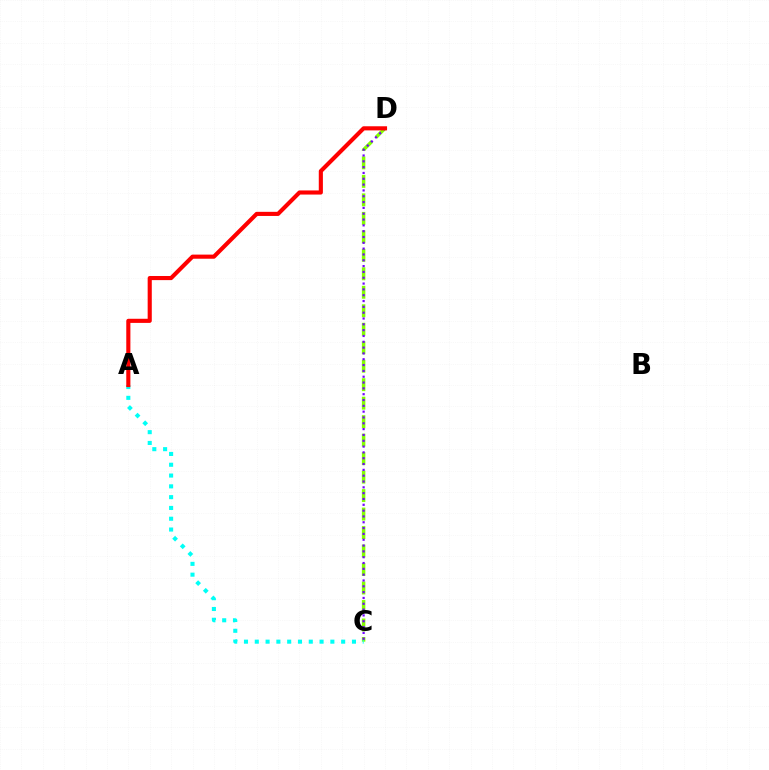{('C', 'D'): [{'color': '#84ff00', 'line_style': 'dashed', 'thickness': 2.51}, {'color': '#7200ff', 'line_style': 'dotted', 'thickness': 1.58}], ('A', 'C'): [{'color': '#00fff6', 'line_style': 'dotted', 'thickness': 2.93}], ('A', 'D'): [{'color': '#ff0000', 'line_style': 'solid', 'thickness': 2.97}]}